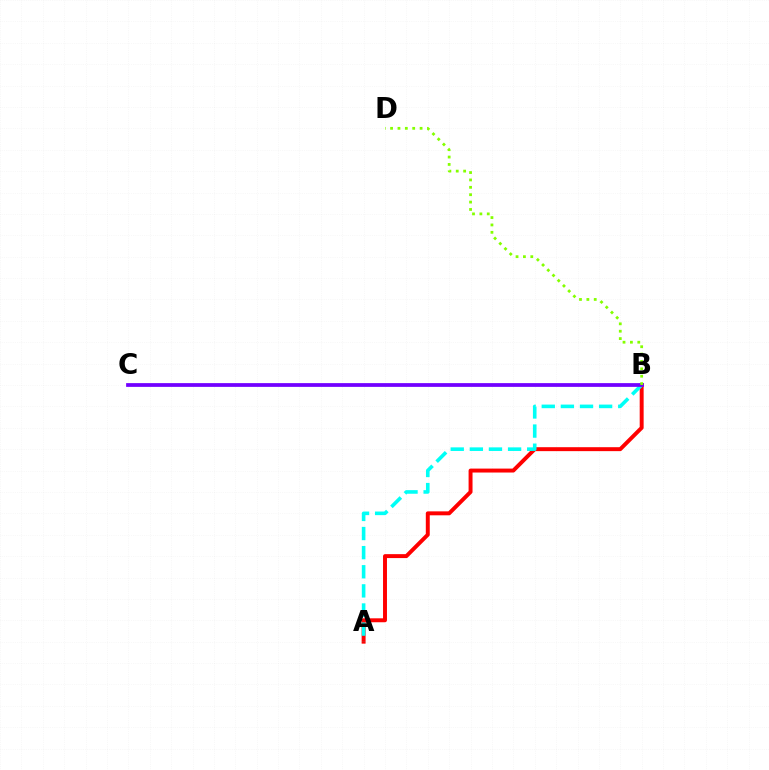{('A', 'B'): [{'color': '#ff0000', 'line_style': 'solid', 'thickness': 2.84}, {'color': '#00fff6', 'line_style': 'dashed', 'thickness': 2.6}], ('B', 'C'): [{'color': '#7200ff', 'line_style': 'solid', 'thickness': 2.7}], ('B', 'D'): [{'color': '#84ff00', 'line_style': 'dotted', 'thickness': 2.0}]}